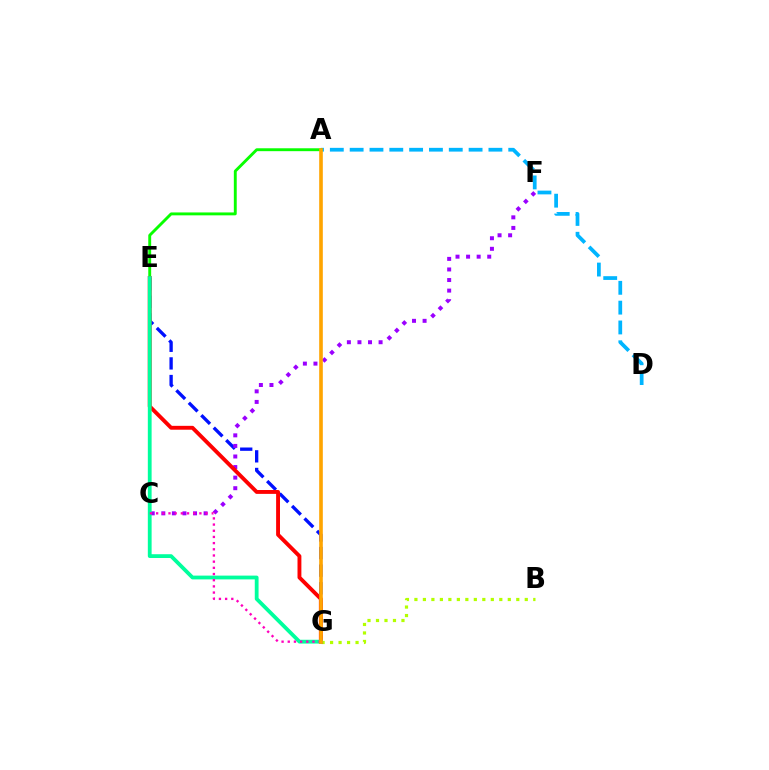{('E', 'G'): [{'color': '#0010ff', 'line_style': 'dashed', 'thickness': 2.39}, {'color': '#ff0000', 'line_style': 'solid', 'thickness': 2.79}, {'color': '#00ff9d', 'line_style': 'solid', 'thickness': 2.73}], ('A', 'D'): [{'color': '#00b5ff', 'line_style': 'dashed', 'thickness': 2.69}], ('B', 'G'): [{'color': '#b3ff00', 'line_style': 'dotted', 'thickness': 2.31}], ('A', 'E'): [{'color': '#08ff00', 'line_style': 'solid', 'thickness': 2.08}], ('C', 'F'): [{'color': '#9b00ff', 'line_style': 'dotted', 'thickness': 2.87}], ('C', 'G'): [{'color': '#ff00bd', 'line_style': 'dotted', 'thickness': 1.68}], ('A', 'G'): [{'color': '#ffa500', 'line_style': 'solid', 'thickness': 2.61}]}